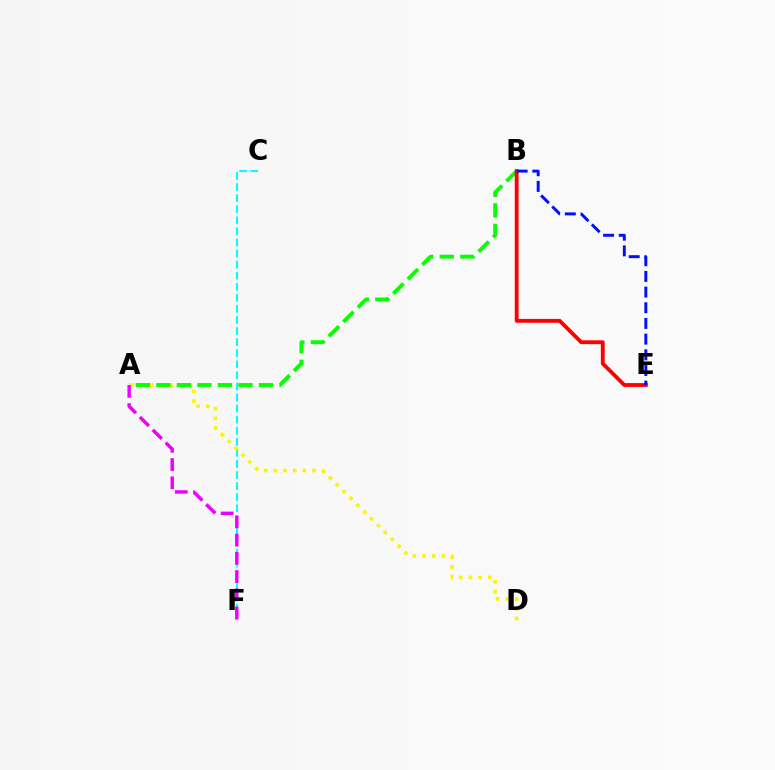{('C', 'F'): [{'color': '#00fff6', 'line_style': 'dashed', 'thickness': 1.5}], ('A', 'D'): [{'color': '#fcf500', 'line_style': 'dotted', 'thickness': 2.63}], ('A', 'B'): [{'color': '#08ff00', 'line_style': 'dashed', 'thickness': 2.79}], ('A', 'F'): [{'color': '#ee00ff', 'line_style': 'dashed', 'thickness': 2.48}], ('B', 'E'): [{'color': '#ff0000', 'line_style': 'solid', 'thickness': 2.76}, {'color': '#0010ff', 'line_style': 'dashed', 'thickness': 2.13}]}